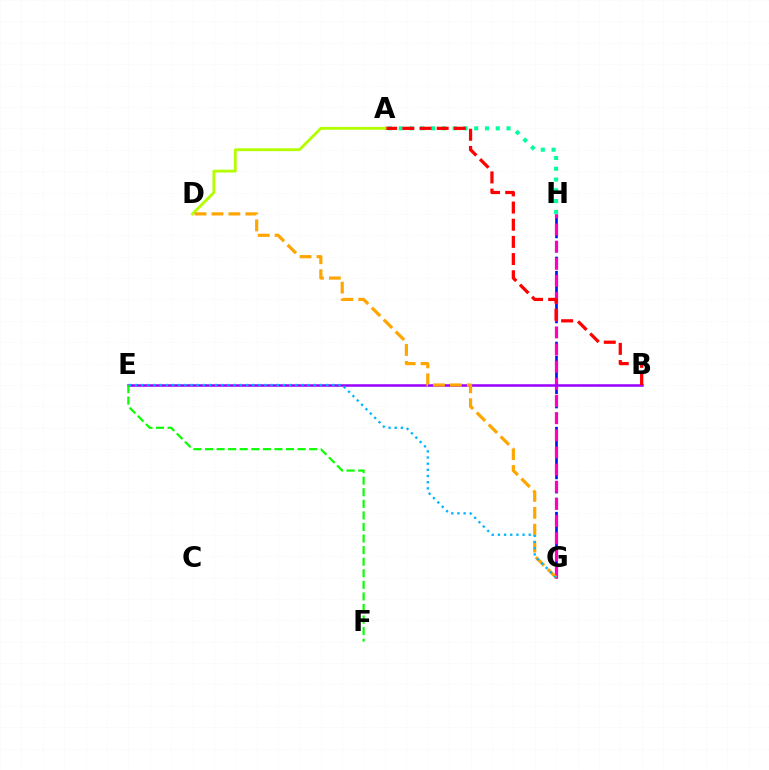{('G', 'H'): [{'color': '#0010ff', 'line_style': 'dashed', 'thickness': 1.93}, {'color': '#ff00bd', 'line_style': 'dashed', 'thickness': 2.33}], ('A', 'H'): [{'color': '#00ff9d', 'line_style': 'dotted', 'thickness': 2.93}], ('B', 'E'): [{'color': '#9b00ff', 'line_style': 'solid', 'thickness': 1.82}], ('A', 'B'): [{'color': '#ff0000', 'line_style': 'dashed', 'thickness': 2.33}], ('A', 'D'): [{'color': '#b3ff00', 'line_style': 'solid', 'thickness': 2.04}], ('D', 'G'): [{'color': '#ffa500', 'line_style': 'dashed', 'thickness': 2.3}], ('E', 'F'): [{'color': '#08ff00', 'line_style': 'dashed', 'thickness': 1.57}], ('E', 'G'): [{'color': '#00b5ff', 'line_style': 'dotted', 'thickness': 1.67}]}